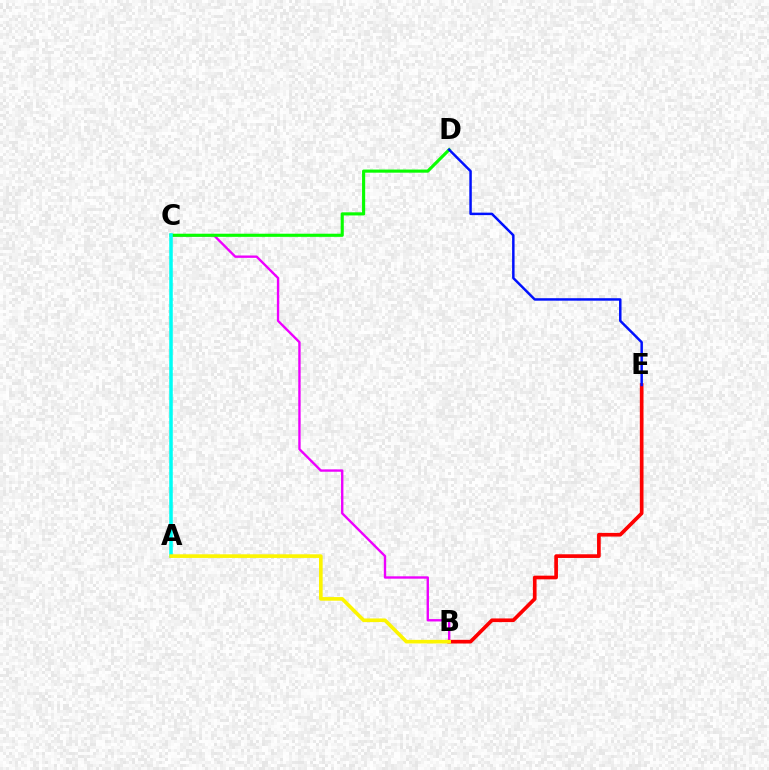{('B', 'C'): [{'color': '#ee00ff', 'line_style': 'solid', 'thickness': 1.71}], ('B', 'E'): [{'color': '#ff0000', 'line_style': 'solid', 'thickness': 2.65}], ('C', 'D'): [{'color': '#08ff00', 'line_style': 'solid', 'thickness': 2.25}], ('A', 'C'): [{'color': '#00fff6', 'line_style': 'solid', 'thickness': 2.55}], ('D', 'E'): [{'color': '#0010ff', 'line_style': 'solid', 'thickness': 1.79}], ('A', 'B'): [{'color': '#fcf500', 'line_style': 'solid', 'thickness': 2.62}]}